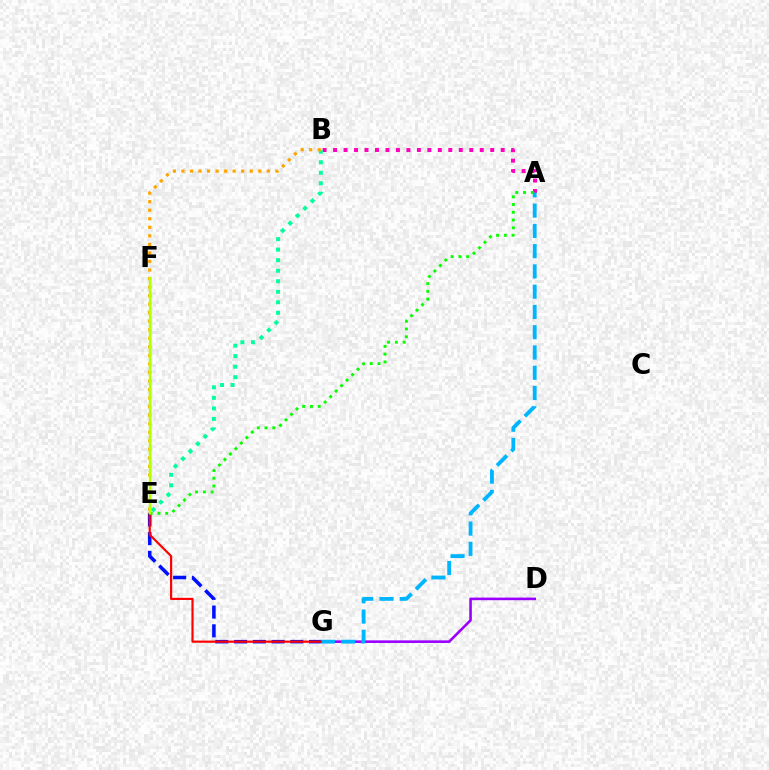{('A', 'B'): [{'color': '#ff00bd', 'line_style': 'dotted', 'thickness': 2.85}], ('D', 'G'): [{'color': '#9b00ff', 'line_style': 'solid', 'thickness': 1.87}], ('E', 'G'): [{'color': '#0010ff', 'line_style': 'dashed', 'thickness': 2.55}, {'color': '#ff0000', 'line_style': 'solid', 'thickness': 1.56}], ('A', 'G'): [{'color': '#00b5ff', 'line_style': 'dashed', 'thickness': 2.75}], ('B', 'E'): [{'color': '#00ff9d', 'line_style': 'dotted', 'thickness': 2.86}, {'color': '#ffa500', 'line_style': 'dotted', 'thickness': 2.32}], ('A', 'E'): [{'color': '#08ff00', 'line_style': 'dotted', 'thickness': 2.11}], ('E', 'F'): [{'color': '#b3ff00', 'line_style': 'solid', 'thickness': 1.78}]}